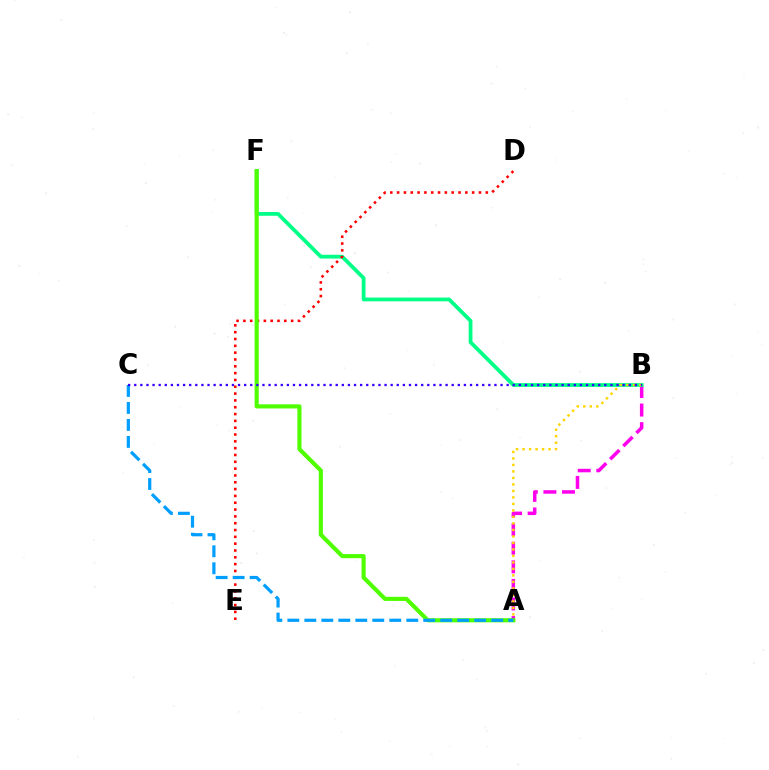{('A', 'B'): [{'color': '#ff00ed', 'line_style': 'dashed', 'thickness': 2.52}, {'color': '#ffd500', 'line_style': 'dotted', 'thickness': 1.77}], ('B', 'F'): [{'color': '#00ff86', 'line_style': 'solid', 'thickness': 2.72}], ('D', 'E'): [{'color': '#ff0000', 'line_style': 'dotted', 'thickness': 1.85}], ('A', 'F'): [{'color': '#4fff00', 'line_style': 'solid', 'thickness': 2.97}], ('A', 'C'): [{'color': '#009eff', 'line_style': 'dashed', 'thickness': 2.31}], ('B', 'C'): [{'color': '#3700ff', 'line_style': 'dotted', 'thickness': 1.66}]}